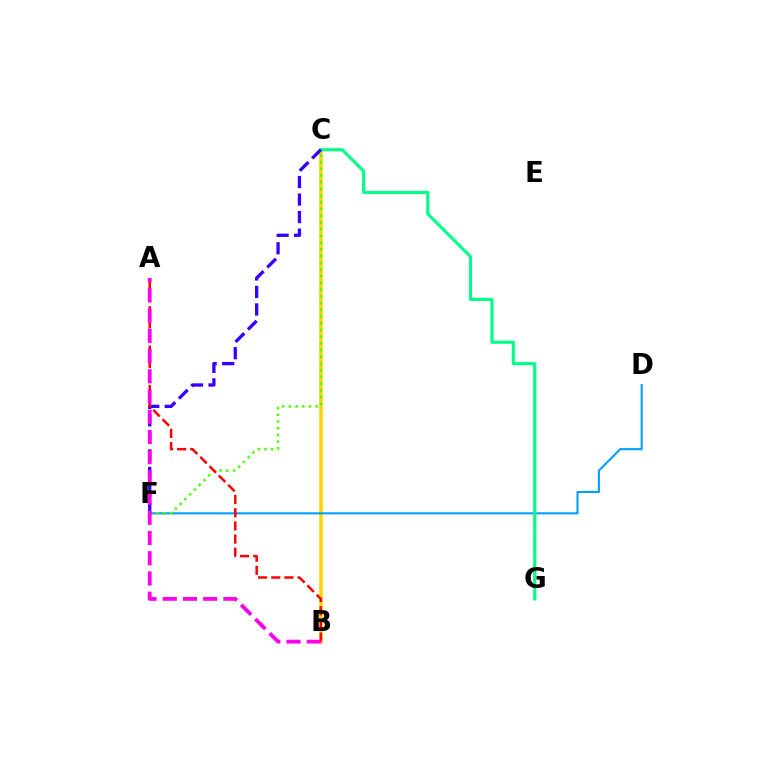{('B', 'C'): [{'color': '#ffd500', 'line_style': 'solid', 'thickness': 2.55}], ('D', 'F'): [{'color': '#009eff', 'line_style': 'solid', 'thickness': 1.5}], ('C', 'F'): [{'color': '#4fff00', 'line_style': 'dotted', 'thickness': 1.82}, {'color': '#3700ff', 'line_style': 'dashed', 'thickness': 2.38}], ('C', 'G'): [{'color': '#00ff86', 'line_style': 'solid', 'thickness': 2.23}], ('A', 'B'): [{'color': '#ff0000', 'line_style': 'dashed', 'thickness': 1.79}, {'color': '#ff00ed', 'line_style': 'dashed', 'thickness': 2.75}]}